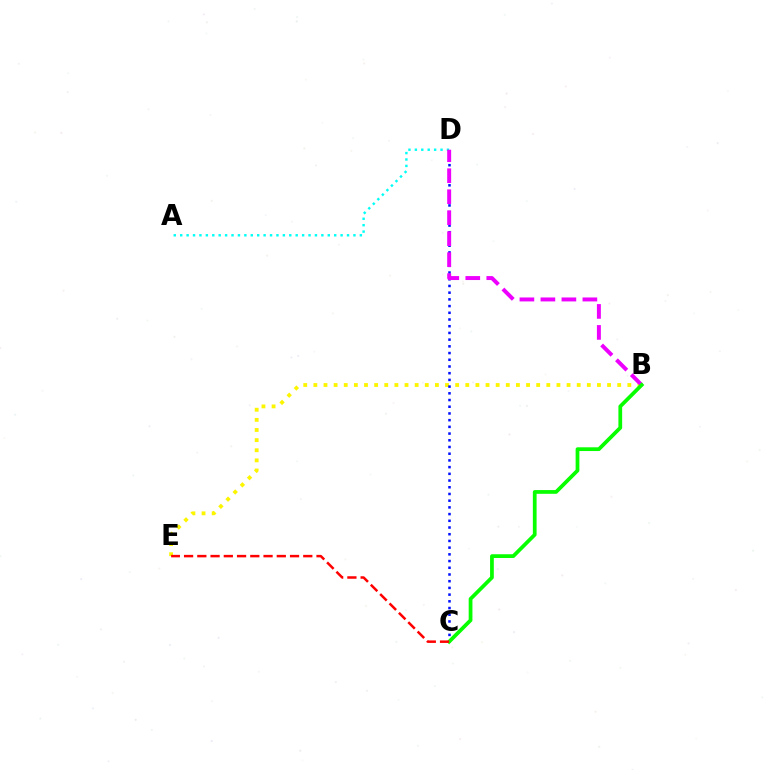{('A', 'D'): [{'color': '#00fff6', 'line_style': 'dotted', 'thickness': 1.74}], ('B', 'E'): [{'color': '#fcf500', 'line_style': 'dotted', 'thickness': 2.75}], ('C', 'D'): [{'color': '#0010ff', 'line_style': 'dotted', 'thickness': 1.82}], ('B', 'D'): [{'color': '#ee00ff', 'line_style': 'dashed', 'thickness': 2.85}], ('B', 'C'): [{'color': '#08ff00', 'line_style': 'solid', 'thickness': 2.7}], ('C', 'E'): [{'color': '#ff0000', 'line_style': 'dashed', 'thickness': 1.8}]}